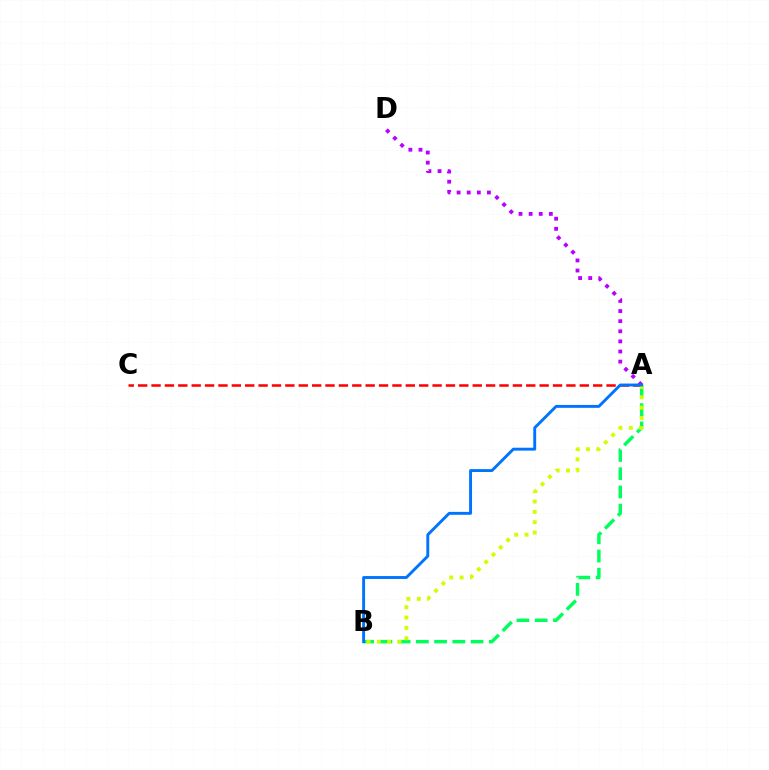{('A', 'B'): [{'color': '#00ff5c', 'line_style': 'dashed', 'thickness': 2.48}, {'color': '#d1ff00', 'line_style': 'dotted', 'thickness': 2.81}, {'color': '#0074ff', 'line_style': 'solid', 'thickness': 2.09}], ('A', 'C'): [{'color': '#ff0000', 'line_style': 'dashed', 'thickness': 1.82}], ('A', 'D'): [{'color': '#b900ff', 'line_style': 'dotted', 'thickness': 2.75}]}